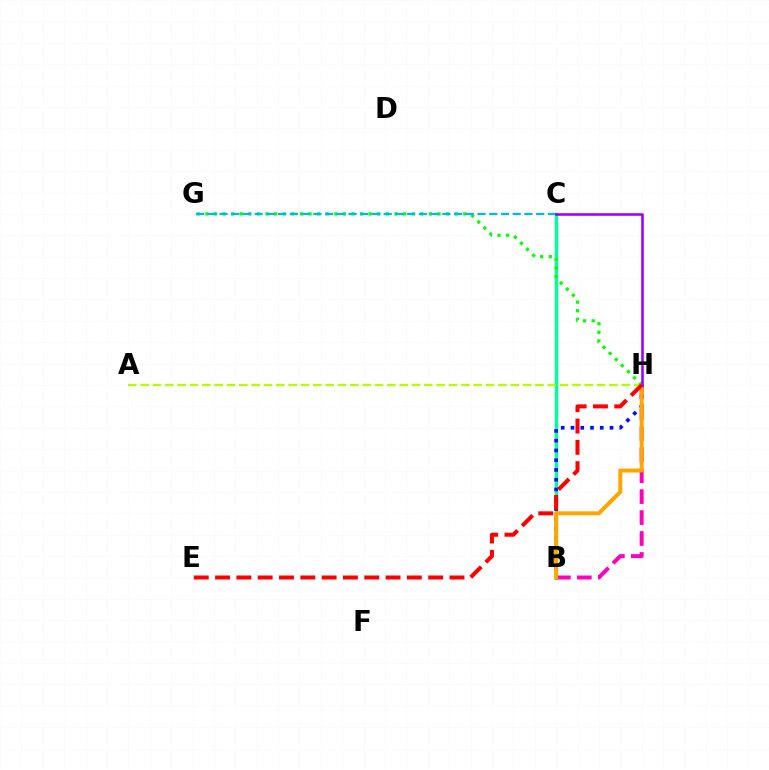{('B', 'C'): [{'color': '#00ff9d', 'line_style': 'solid', 'thickness': 2.48}], ('B', 'H'): [{'color': '#ff00bd', 'line_style': 'dashed', 'thickness': 2.84}, {'color': '#0010ff', 'line_style': 'dotted', 'thickness': 2.65}, {'color': '#ffa500', 'line_style': 'solid', 'thickness': 2.86}], ('G', 'H'): [{'color': '#08ff00', 'line_style': 'dotted', 'thickness': 2.34}], ('C', 'G'): [{'color': '#00b5ff', 'line_style': 'dashed', 'thickness': 1.59}], ('A', 'H'): [{'color': '#b3ff00', 'line_style': 'dashed', 'thickness': 1.68}], ('C', 'H'): [{'color': '#9b00ff', 'line_style': 'solid', 'thickness': 1.85}], ('E', 'H'): [{'color': '#ff0000', 'line_style': 'dashed', 'thickness': 2.89}]}